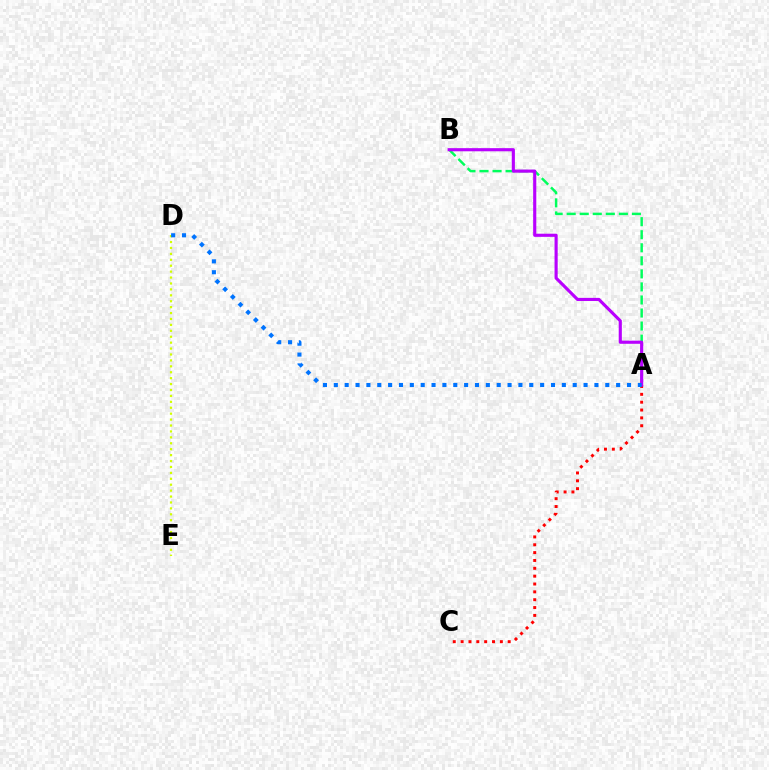{('A', 'C'): [{'color': '#ff0000', 'line_style': 'dotted', 'thickness': 2.13}], ('A', 'B'): [{'color': '#00ff5c', 'line_style': 'dashed', 'thickness': 1.77}, {'color': '#b900ff', 'line_style': 'solid', 'thickness': 2.25}], ('D', 'E'): [{'color': '#d1ff00', 'line_style': 'dotted', 'thickness': 1.61}], ('A', 'D'): [{'color': '#0074ff', 'line_style': 'dotted', 'thickness': 2.95}]}